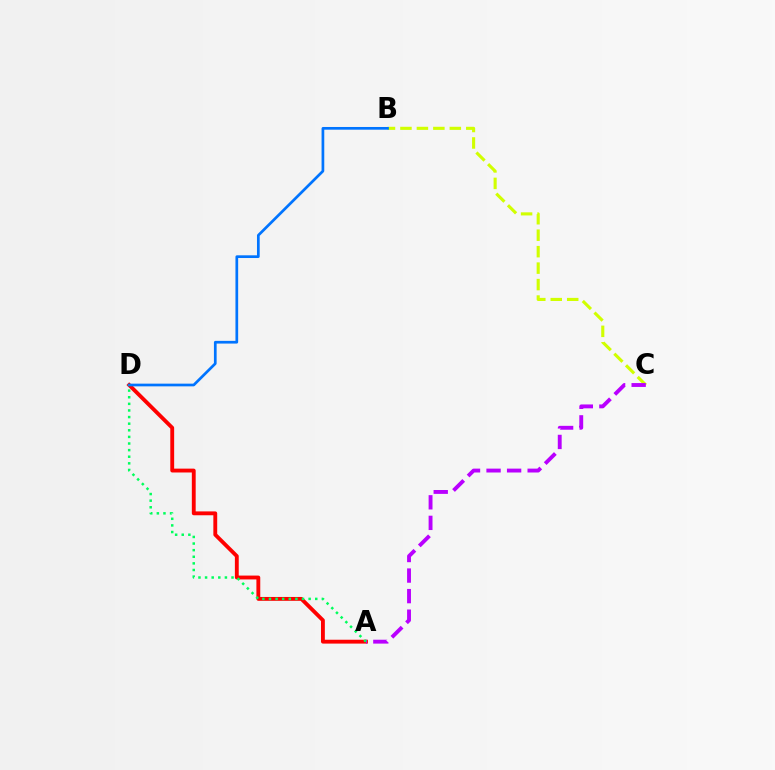{('A', 'D'): [{'color': '#ff0000', 'line_style': 'solid', 'thickness': 2.77}, {'color': '#00ff5c', 'line_style': 'dotted', 'thickness': 1.8}], ('B', 'C'): [{'color': '#d1ff00', 'line_style': 'dashed', 'thickness': 2.24}], ('A', 'C'): [{'color': '#b900ff', 'line_style': 'dashed', 'thickness': 2.79}], ('B', 'D'): [{'color': '#0074ff', 'line_style': 'solid', 'thickness': 1.95}]}